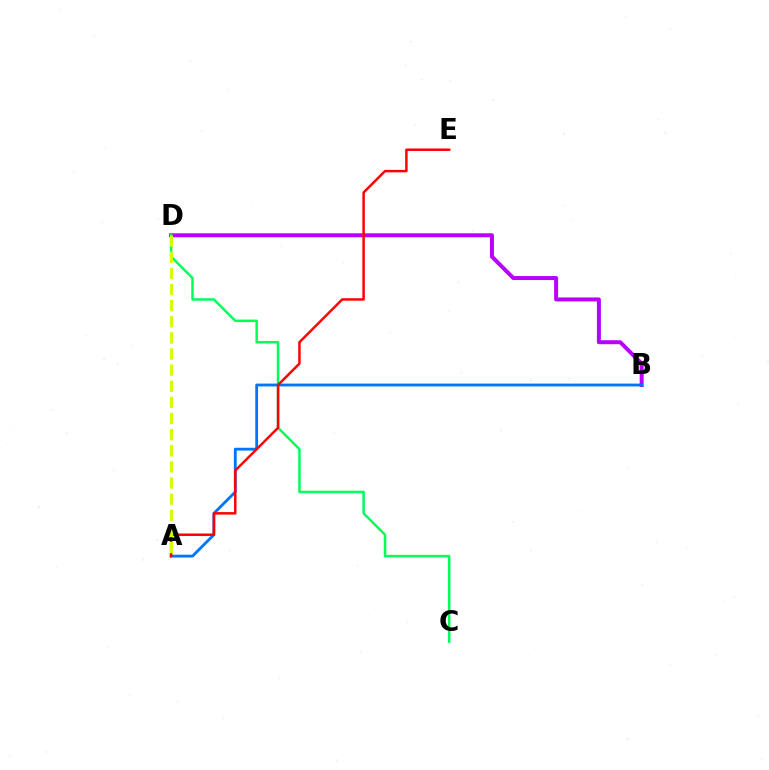{('B', 'D'): [{'color': '#b900ff', 'line_style': 'solid', 'thickness': 2.86}], ('C', 'D'): [{'color': '#00ff5c', 'line_style': 'solid', 'thickness': 1.8}], ('A', 'B'): [{'color': '#0074ff', 'line_style': 'solid', 'thickness': 2.02}], ('A', 'E'): [{'color': '#ff0000', 'line_style': 'solid', 'thickness': 1.78}], ('A', 'D'): [{'color': '#d1ff00', 'line_style': 'dashed', 'thickness': 2.19}]}